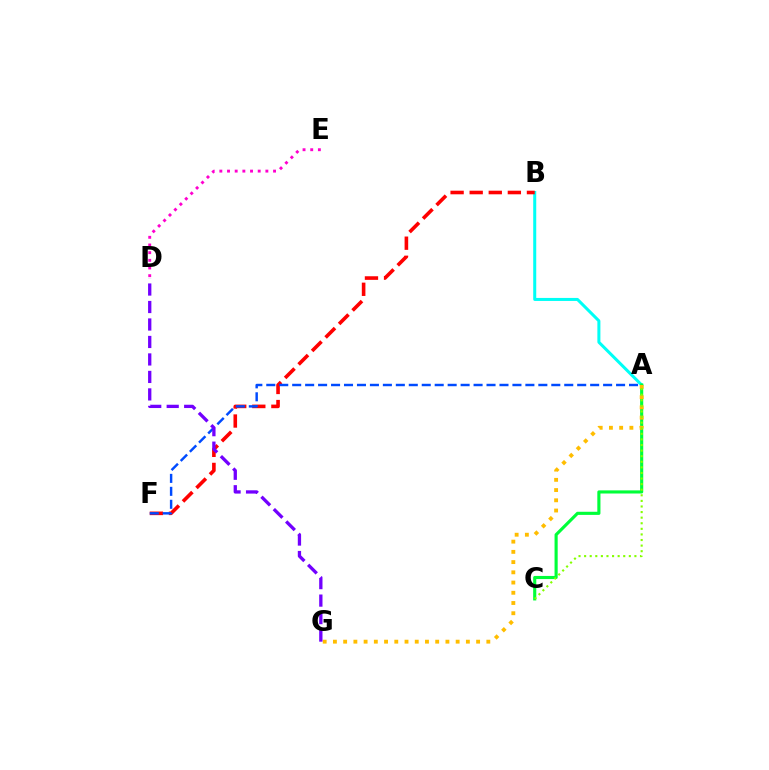{('A', 'B'): [{'color': '#00fff6', 'line_style': 'solid', 'thickness': 2.18}], ('B', 'F'): [{'color': '#ff0000', 'line_style': 'dashed', 'thickness': 2.59}], ('D', 'E'): [{'color': '#ff00cf', 'line_style': 'dotted', 'thickness': 2.08}], ('A', 'F'): [{'color': '#004bff', 'line_style': 'dashed', 'thickness': 1.76}], ('A', 'C'): [{'color': '#00ff39', 'line_style': 'solid', 'thickness': 2.25}, {'color': '#84ff00', 'line_style': 'dotted', 'thickness': 1.52}], ('A', 'G'): [{'color': '#ffbd00', 'line_style': 'dotted', 'thickness': 2.78}], ('D', 'G'): [{'color': '#7200ff', 'line_style': 'dashed', 'thickness': 2.37}]}